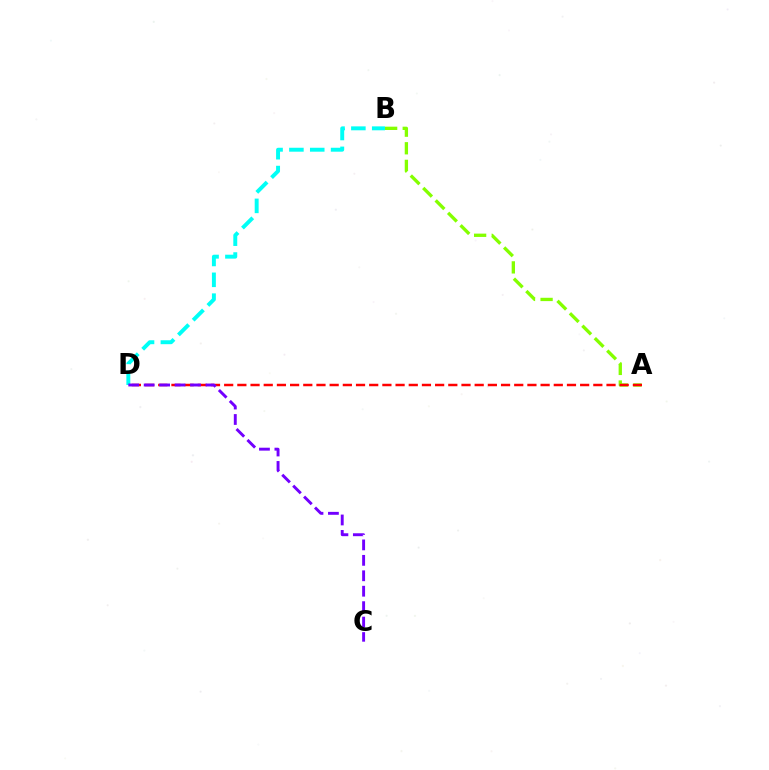{('B', 'D'): [{'color': '#00fff6', 'line_style': 'dashed', 'thickness': 2.83}], ('A', 'B'): [{'color': '#84ff00', 'line_style': 'dashed', 'thickness': 2.39}], ('A', 'D'): [{'color': '#ff0000', 'line_style': 'dashed', 'thickness': 1.79}], ('C', 'D'): [{'color': '#7200ff', 'line_style': 'dashed', 'thickness': 2.1}]}